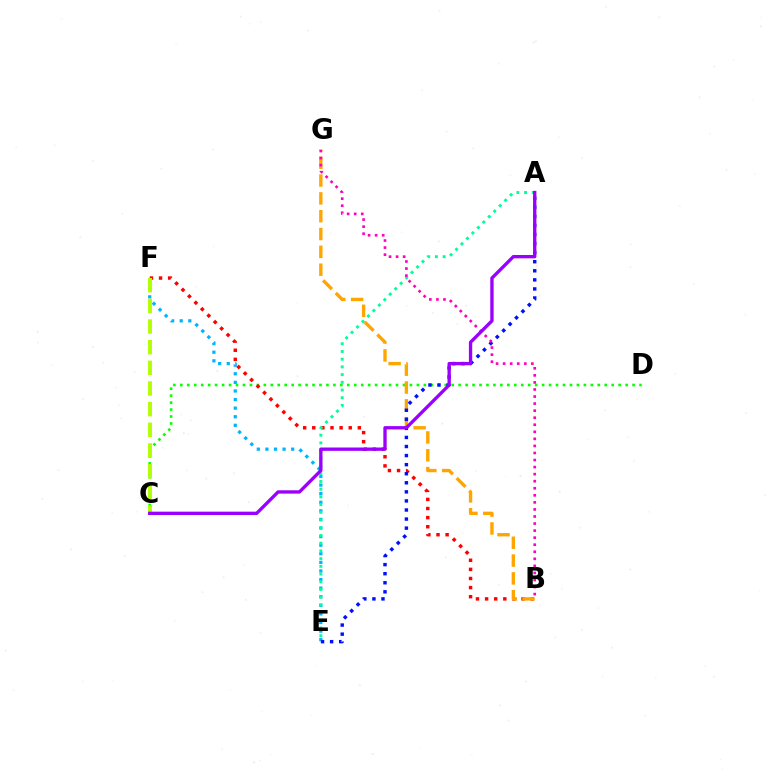{('E', 'F'): [{'color': '#00b5ff', 'line_style': 'dotted', 'thickness': 2.33}], ('C', 'D'): [{'color': '#08ff00', 'line_style': 'dotted', 'thickness': 1.89}], ('B', 'F'): [{'color': '#ff0000', 'line_style': 'dotted', 'thickness': 2.48}], ('B', 'G'): [{'color': '#ffa500', 'line_style': 'dashed', 'thickness': 2.42}, {'color': '#ff00bd', 'line_style': 'dotted', 'thickness': 1.92}], ('A', 'E'): [{'color': '#0010ff', 'line_style': 'dotted', 'thickness': 2.46}, {'color': '#00ff9d', 'line_style': 'dotted', 'thickness': 2.1}], ('C', 'F'): [{'color': '#b3ff00', 'line_style': 'dashed', 'thickness': 2.81}], ('A', 'C'): [{'color': '#9b00ff', 'line_style': 'solid', 'thickness': 2.4}]}